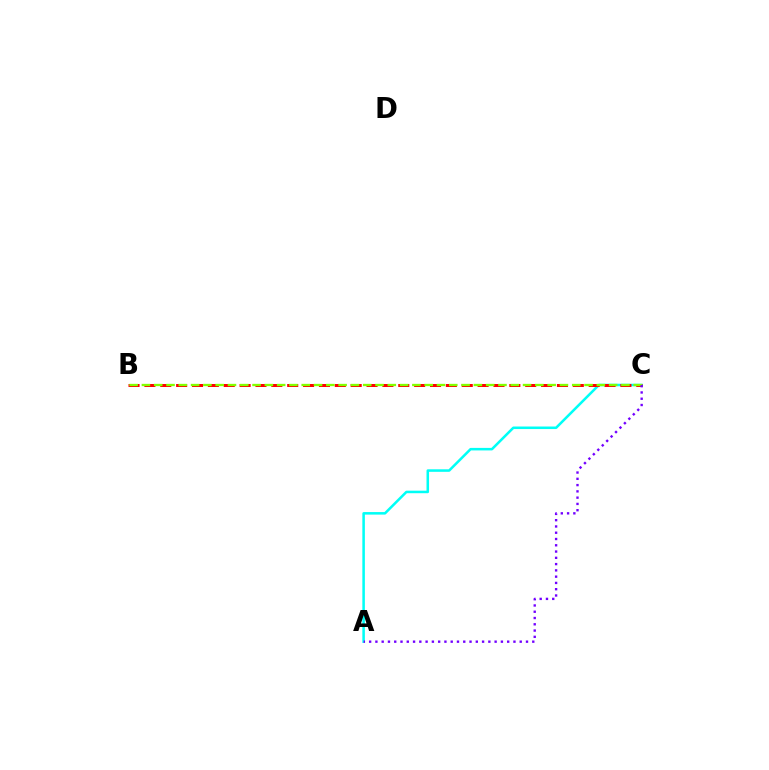{('A', 'C'): [{'color': '#00fff6', 'line_style': 'solid', 'thickness': 1.83}, {'color': '#7200ff', 'line_style': 'dotted', 'thickness': 1.7}], ('B', 'C'): [{'color': '#ff0000', 'line_style': 'dashed', 'thickness': 2.16}, {'color': '#84ff00', 'line_style': 'dashed', 'thickness': 1.67}]}